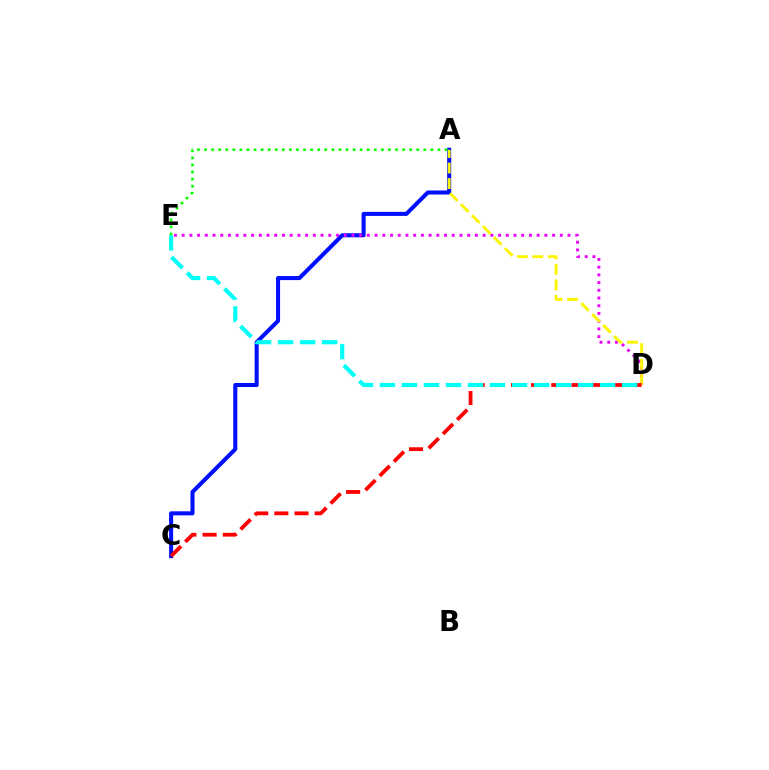{('A', 'C'): [{'color': '#0010ff', 'line_style': 'solid', 'thickness': 2.92}], ('D', 'E'): [{'color': '#ee00ff', 'line_style': 'dotted', 'thickness': 2.1}, {'color': '#00fff6', 'line_style': 'dashed', 'thickness': 2.99}], ('A', 'D'): [{'color': '#fcf500', 'line_style': 'dashed', 'thickness': 2.11}], ('C', 'D'): [{'color': '#ff0000', 'line_style': 'dashed', 'thickness': 2.74}], ('A', 'E'): [{'color': '#08ff00', 'line_style': 'dotted', 'thickness': 1.92}]}